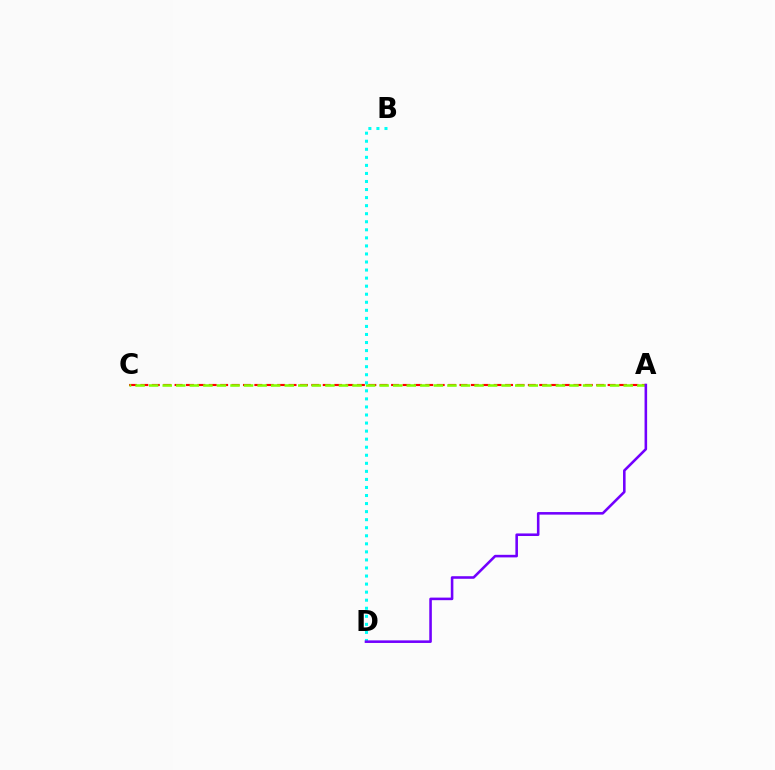{('A', 'C'): [{'color': '#ff0000', 'line_style': 'dashed', 'thickness': 1.55}, {'color': '#84ff00', 'line_style': 'dashed', 'thickness': 1.84}], ('B', 'D'): [{'color': '#00fff6', 'line_style': 'dotted', 'thickness': 2.19}], ('A', 'D'): [{'color': '#7200ff', 'line_style': 'solid', 'thickness': 1.85}]}